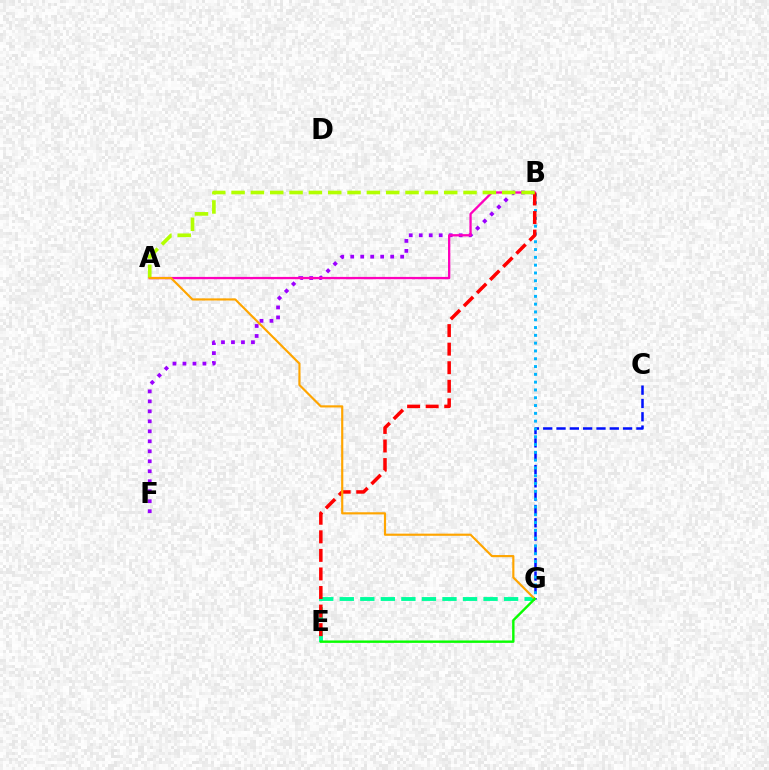{('C', 'G'): [{'color': '#0010ff', 'line_style': 'dashed', 'thickness': 1.81}], ('B', 'F'): [{'color': '#9b00ff', 'line_style': 'dotted', 'thickness': 2.71}], ('B', 'G'): [{'color': '#00b5ff', 'line_style': 'dotted', 'thickness': 2.12}], ('E', 'G'): [{'color': '#00ff9d', 'line_style': 'dashed', 'thickness': 2.79}, {'color': '#08ff00', 'line_style': 'solid', 'thickness': 1.73}], ('A', 'B'): [{'color': '#ff00bd', 'line_style': 'solid', 'thickness': 1.65}, {'color': '#b3ff00', 'line_style': 'dashed', 'thickness': 2.63}], ('B', 'E'): [{'color': '#ff0000', 'line_style': 'dashed', 'thickness': 2.52}], ('A', 'G'): [{'color': '#ffa500', 'line_style': 'solid', 'thickness': 1.56}]}